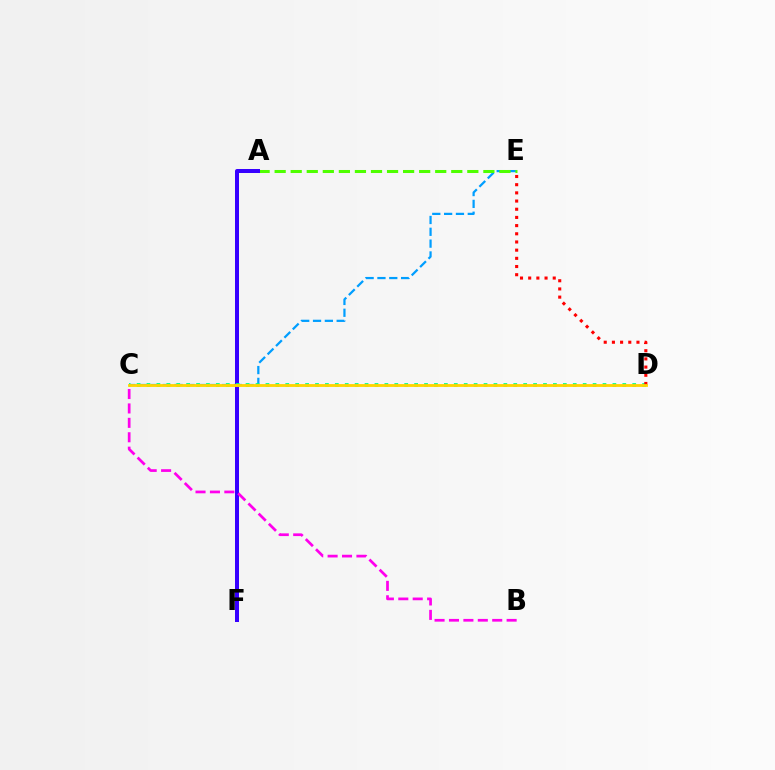{('C', 'E'): [{'color': '#009eff', 'line_style': 'dashed', 'thickness': 1.61}], ('A', 'E'): [{'color': '#4fff00', 'line_style': 'dashed', 'thickness': 2.18}], ('A', 'F'): [{'color': '#3700ff', 'line_style': 'solid', 'thickness': 2.88}], ('C', 'D'): [{'color': '#00ff86', 'line_style': 'dotted', 'thickness': 2.69}, {'color': '#ffd500', 'line_style': 'solid', 'thickness': 2.03}], ('B', 'C'): [{'color': '#ff00ed', 'line_style': 'dashed', 'thickness': 1.96}], ('D', 'E'): [{'color': '#ff0000', 'line_style': 'dotted', 'thickness': 2.22}]}